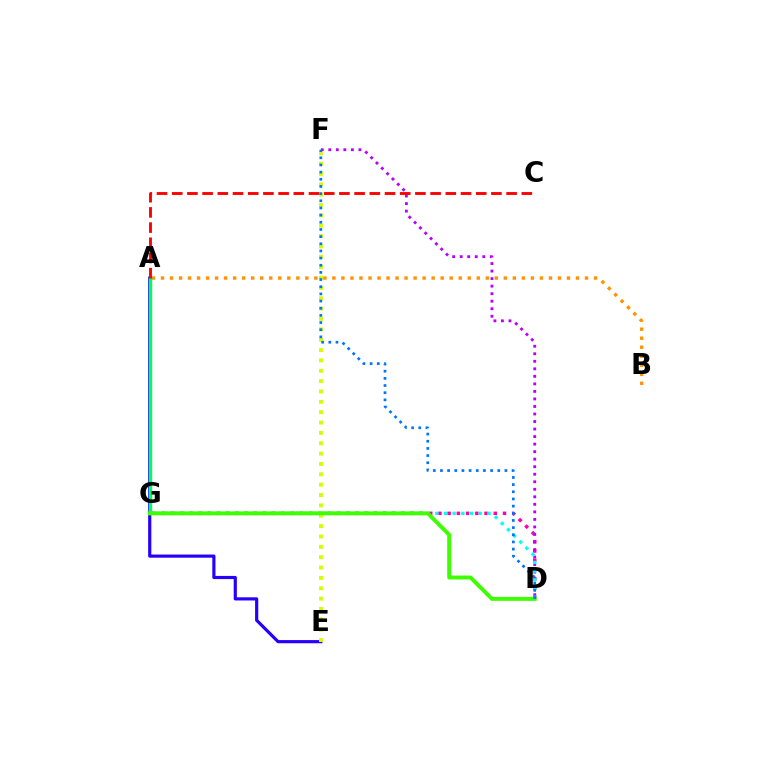{('A', 'E'): [{'color': '#2500ff', 'line_style': 'solid', 'thickness': 2.28}], ('D', 'G'): [{'color': '#ff00ac', 'line_style': 'dotted', 'thickness': 2.51}, {'color': '#00fff6', 'line_style': 'dotted', 'thickness': 2.37}, {'color': '#3dff00', 'line_style': 'solid', 'thickness': 2.82}], ('D', 'F'): [{'color': '#b900ff', 'line_style': 'dotted', 'thickness': 2.05}, {'color': '#0074ff', 'line_style': 'dotted', 'thickness': 1.95}], ('A', 'B'): [{'color': '#ff9400', 'line_style': 'dotted', 'thickness': 2.45}], ('E', 'F'): [{'color': '#d1ff00', 'line_style': 'dotted', 'thickness': 2.81}], ('A', 'G'): [{'color': '#00ff5c', 'line_style': 'solid', 'thickness': 2.42}], ('A', 'C'): [{'color': '#ff0000', 'line_style': 'dashed', 'thickness': 2.06}]}